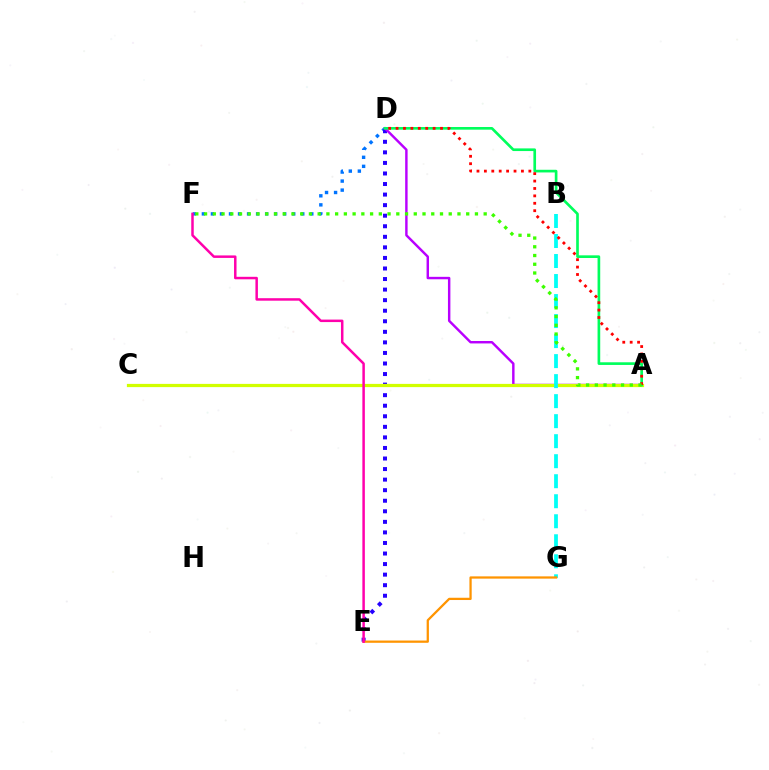{('D', 'F'): [{'color': '#0074ff', 'line_style': 'dotted', 'thickness': 2.45}], ('D', 'E'): [{'color': '#2500ff', 'line_style': 'dotted', 'thickness': 2.87}], ('A', 'D'): [{'color': '#b900ff', 'line_style': 'solid', 'thickness': 1.75}, {'color': '#00ff5c', 'line_style': 'solid', 'thickness': 1.92}, {'color': '#ff0000', 'line_style': 'dotted', 'thickness': 2.01}], ('A', 'C'): [{'color': '#d1ff00', 'line_style': 'solid', 'thickness': 2.32}], ('B', 'G'): [{'color': '#00fff6', 'line_style': 'dashed', 'thickness': 2.72}], ('E', 'G'): [{'color': '#ff9400', 'line_style': 'solid', 'thickness': 1.63}], ('E', 'F'): [{'color': '#ff00ac', 'line_style': 'solid', 'thickness': 1.79}], ('A', 'F'): [{'color': '#3dff00', 'line_style': 'dotted', 'thickness': 2.37}]}